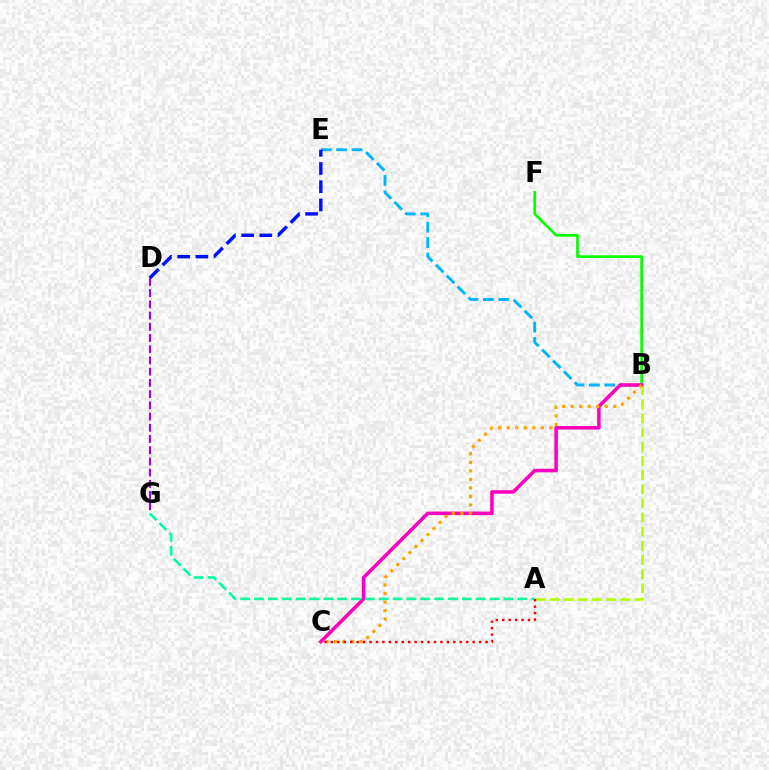{('B', 'E'): [{'color': '#00b5ff', 'line_style': 'dashed', 'thickness': 2.09}], ('B', 'F'): [{'color': '#08ff00', 'line_style': 'solid', 'thickness': 1.96}], ('A', 'B'): [{'color': '#b3ff00', 'line_style': 'dashed', 'thickness': 1.92}], ('B', 'C'): [{'color': '#ff00bd', 'line_style': 'solid', 'thickness': 2.55}, {'color': '#ffa500', 'line_style': 'dotted', 'thickness': 2.32}], ('A', 'G'): [{'color': '#00ff9d', 'line_style': 'dashed', 'thickness': 1.88}], ('D', 'E'): [{'color': '#0010ff', 'line_style': 'dashed', 'thickness': 2.47}], ('D', 'G'): [{'color': '#9b00ff', 'line_style': 'dashed', 'thickness': 1.52}], ('A', 'C'): [{'color': '#ff0000', 'line_style': 'dotted', 'thickness': 1.75}]}